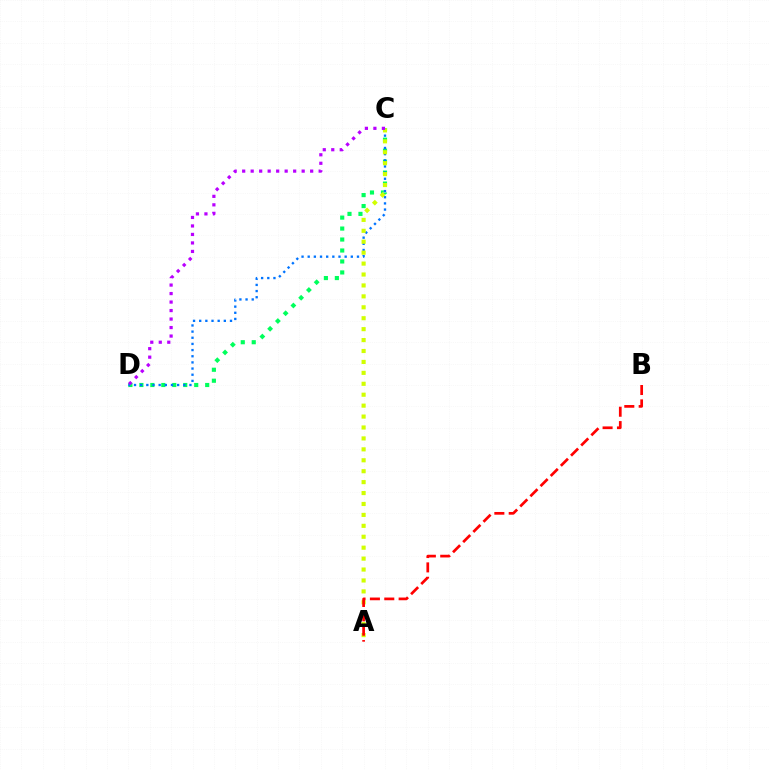{('C', 'D'): [{'color': '#00ff5c', 'line_style': 'dotted', 'thickness': 2.98}, {'color': '#0074ff', 'line_style': 'dotted', 'thickness': 1.67}, {'color': '#b900ff', 'line_style': 'dotted', 'thickness': 2.31}], ('A', 'C'): [{'color': '#d1ff00', 'line_style': 'dotted', 'thickness': 2.97}], ('A', 'B'): [{'color': '#ff0000', 'line_style': 'dashed', 'thickness': 1.95}]}